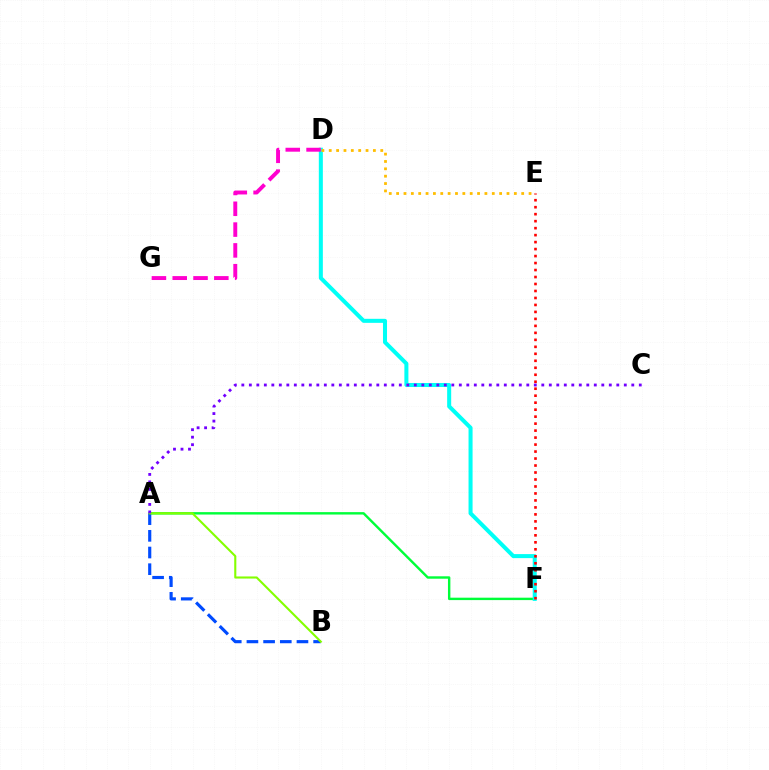{('A', 'F'): [{'color': '#00ff39', 'line_style': 'solid', 'thickness': 1.74}], ('D', 'F'): [{'color': '#00fff6', 'line_style': 'solid', 'thickness': 2.9}], ('A', 'B'): [{'color': '#004bff', 'line_style': 'dashed', 'thickness': 2.27}, {'color': '#84ff00', 'line_style': 'solid', 'thickness': 1.52}], ('D', 'G'): [{'color': '#ff00cf', 'line_style': 'dashed', 'thickness': 2.83}], ('D', 'E'): [{'color': '#ffbd00', 'line_style': 'dotted', 'thickness': 2.0}], ('E', 'F'): [{'color': '#ff0000', 'line_style': 'dotted', 'thickness': 1.9}], ('A', 'C'): [{'color': '#7200ff', 'line_style': 'dotted', 'thickness': 2.04}]}